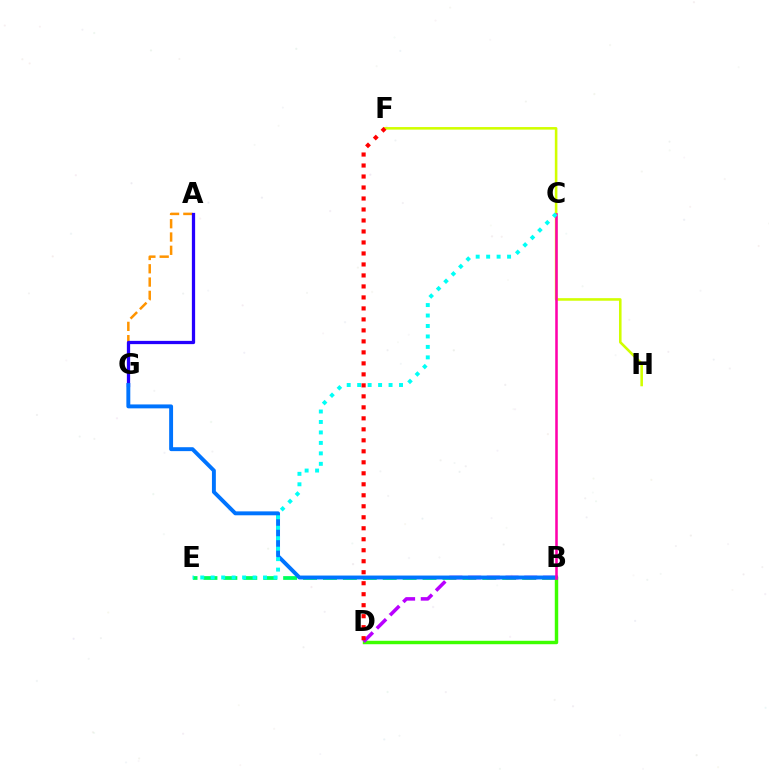{('A', 'G'): [{'color': '#ff9400', 'line_style': 'dashed', 'thickness': 1.81}, {'color': '#2500ff', 'line_style': 'solid', 'thickness': 2.34}], ('B', 'E'): [{'color': '#00ff5c', 'line_style': 'dashed', 'thickness': 2.71}], ('B', 'D'): [{'color': '#3dff00', 'line_style': 'solid', 'thickness': 2.47}, {'color': '#b900ff', 'line_style': 'dashed', 'thickness': 2.54}], ('F', 'H'): [{'color': '#d1ff00', 'line_style': 'solid', 'thickness': 1.85}], ('B', 'G'): [{'color': '#0074ff', 'line_style': 'solid', 'thickness': 2.82}], ('B', 'C'): [{'color': '#ff00ac', 'line_style': 'solid', 'thickness': 1.83}], ('C', 'E'): [{'color': '#00fff6', 'line_style': 'dotted', 'thickness': 2.84}], ('D', 'F'): [{'color': '#ff0000', 'line_style': 'dotted', 'thickness': 2.99}]}